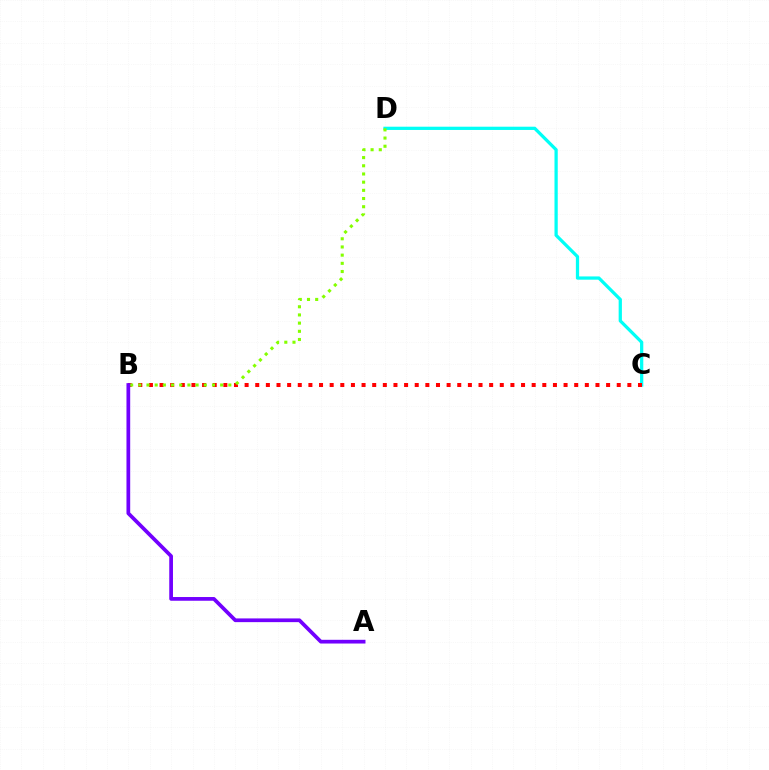{('C', 'D'): [{'color': '#00fff6', 'line_style': 'solid', 'thickness': 2.34}], ('B', 'C'): [{'color': '#ff0000', 'line_style': 'dotted', 'thickness': 2.89}], ('B', 'D'): [{'color': '#84ff00', 'line_style': 'dotted', 'thickness': 2.22}], ('A', 'B'): [{'color': '#7200ff', 'line_style': 'solid', 'thickness': 2.68}]}